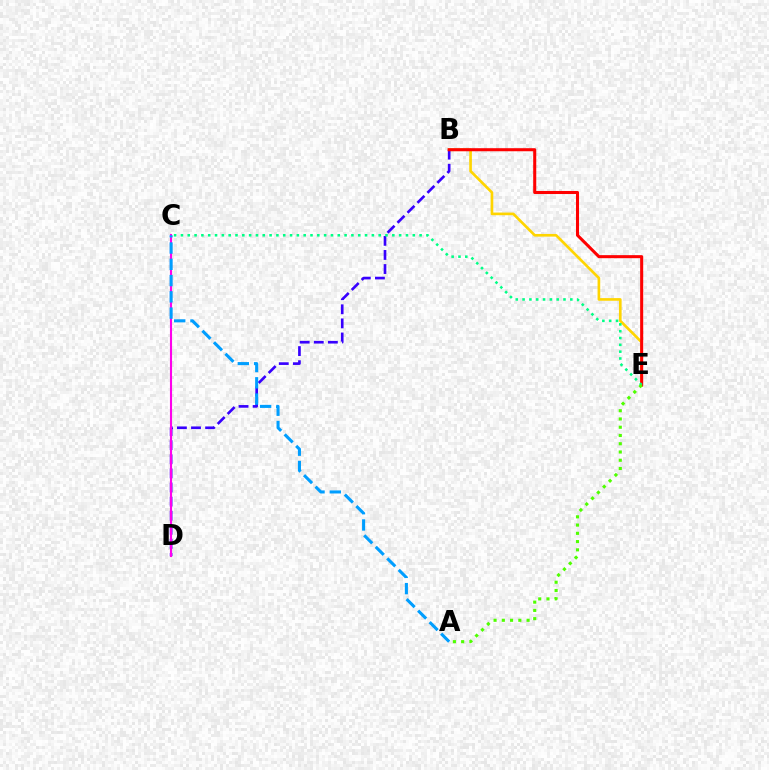{('B', 'E'): [{'color': '#ffd500', 'line_style': 'solid', 'thickness': 1.92}, {'color': '#ff0000', 'line_style': 'solid', 'thickness': 2.2}], ('B', 'D'): [{'color': '#3700ff', 'line_style': 'dashed', 'thickness': 1.92}], ('C', 'D'): [{'color': '#ff00ed', 'line_style': 'solid', 'thickness': 1.52}], ('A', 'C'): [{'color': '#009eff', 'line_style': 'dashed', 'thickness': 2.21}], ('C', 'E'): [{'color': '#00ff86', 'line_style': 'dotted', 'thickness': 1.85}], ('A', 'E'): [{'color': '#4fff00', 'line_style': 'dotted', 'thickness': 2.24}]}